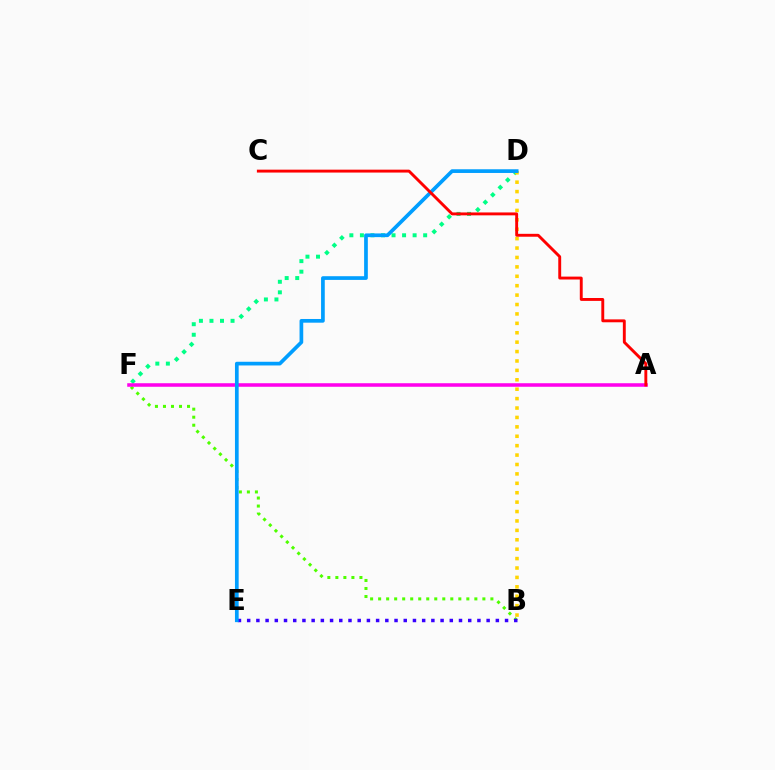{('B', 'F'): [{'color': '#4fff00', 'line_style': 'dotted', 'thickness': 2.18}], ('D', 'F'): [{'color': '#00ff86', 'line_style': 'dotted', 'thickness': 2.86}], ('B', 'D'): [{'color': '#ffd500', 'line_style': 'dotted', 'thickness': 2.56}], ('A', 'F'): [{'color': '#ff00ed', 'line_style': 'solid', 'thickness': 2.55}], ('B', 'E'): [{'color': '#3700ff', 'line_style': 'dotted', 'thickness': 2.5}], ('D', 'E'): [{'color': '#009eff', 'line_style': 'solid', 'thickness': 2.66}], ('A', 'C'): [{'color': '#ff0000', 'line_style': 'solid', 'thickness': 2.09}]}